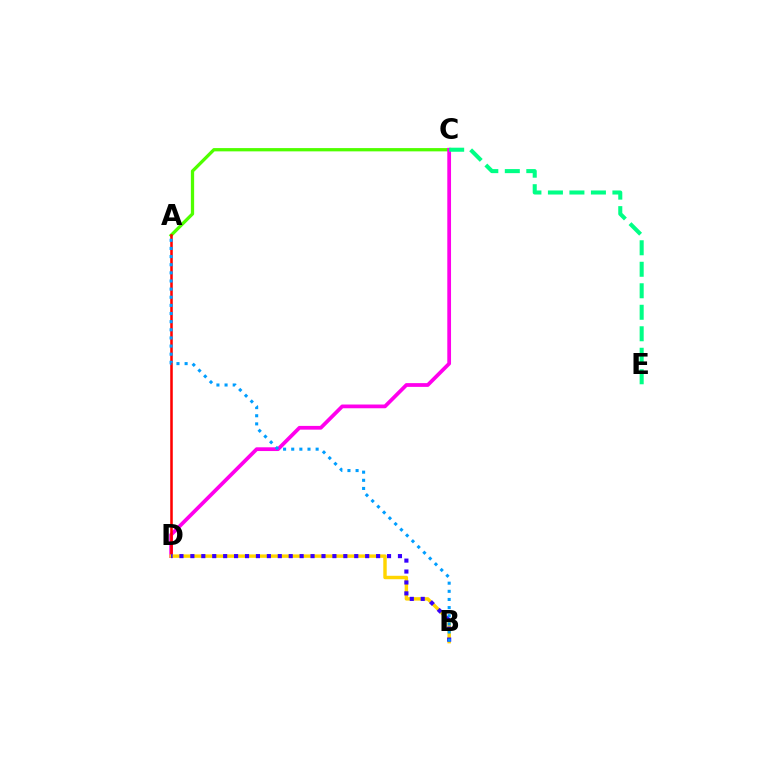{('A', 'C'): [{'color': '#4fff00', 'line_style': 'solid', 'thickness': 2.36}], ('C', 'D'): [{'color': '#ff00ed', 'line_style': 'solid', 'thickness': 2.7}], ('C', 'E'): [{'color': '#00ff86', 'line_style': 'dashed', 'thickness': 2.92}], ('A', 'D'): [{'color': '#ff0000', 'line_style': 'solid', 'thickness': 1.84}], ('B', 'D'): [{'color': '#ffd500', 'line_style': 'solid', 'thickness': 2.47}, {'color': '#3700ff', 'line_style': 'dotted', 'thickness': 2.97}], ('A', 'B'): [{'color': '#009eff', 'line_style': 'dotted', 'thickness': 2.21}]}